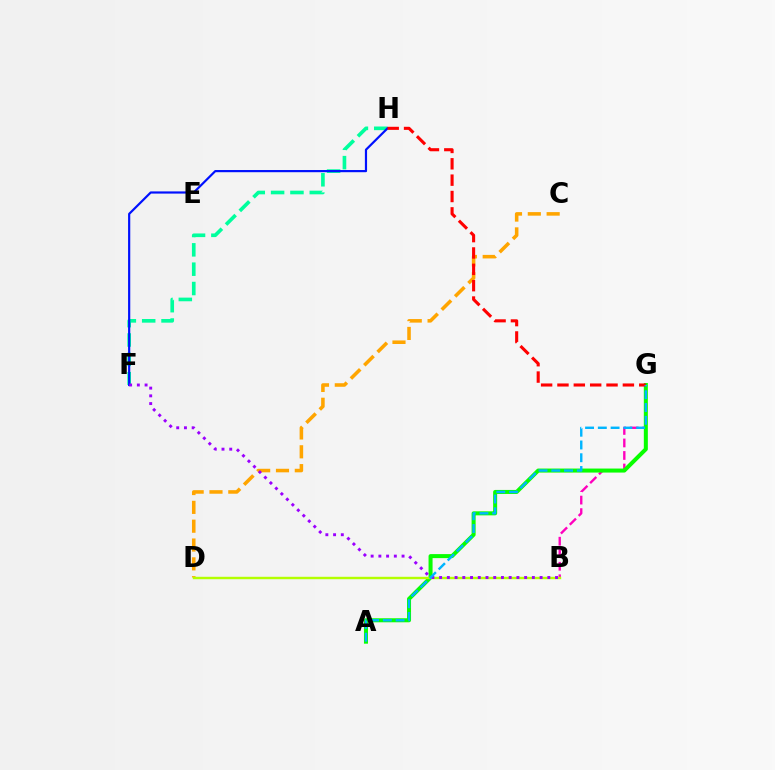{('F', 'H'): [{'color': '#00ff9d', 'line_style': 'dashed', 'thickness': 2.63}, {'color': '#0010ff', 'line_style': 'solid', 'thickness': 1.57}], ('B', 'G'): [{'color': '#ff00bd', 'line_style': 'dashed', 'thickness': 1.7}], ('C', 'D'): [{'color': '#ffa500', 'line_style': 'dashed', 'thickness': 2.56}], ('A', 'G'): [{'color': '#08ff00', 'line_style': 'solid', 'thickness': 2.89}, {'color': '#00b5ff', 'line_style': 'dashed', 'thickness': 1.73}], ('B', 'D'): [{'color': '#b3ff00', 'line_style': 'solid', 'thickness': 1.74}], ('B', 'F'): [{'color': '#9b00ff', 'line_style': 'dotted', 'thickness': 2.1}], ('G', 'H'): [{'color': '#ff0000', 'line_style': 'dashed', 'thickness': 2.22}]}